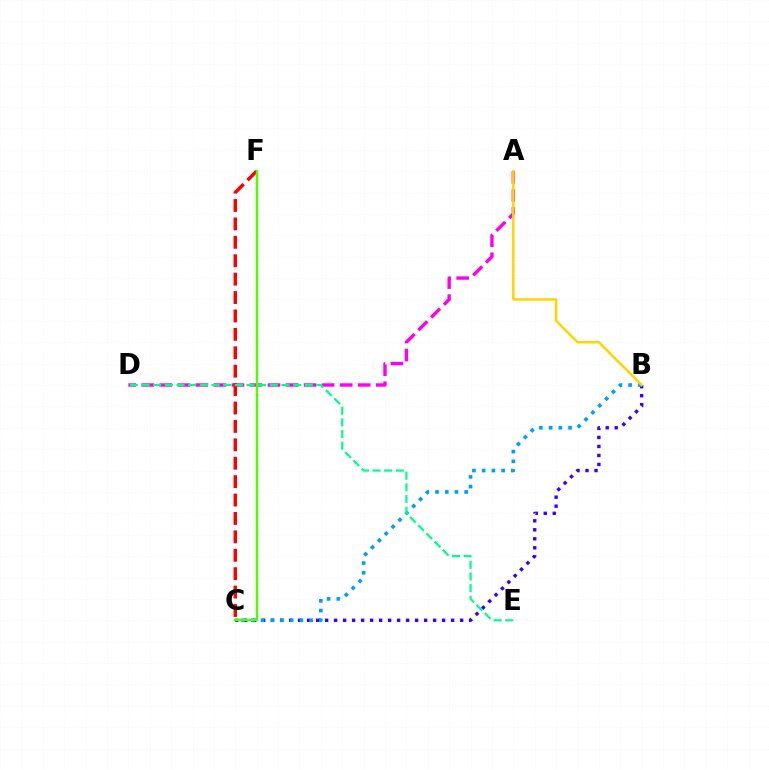{('B', 'C'): [{'color': '#3700ff', 'line_style': 'dotted', 'thickness': 2.45}, {'color': '#009eff', 'line_style': 'dotted', 'thickness': 2.64}], ('A', 'D'): [{'color': '#ff00ed', 'line_style': 'dashed', 'thickness': 2.45}], ('C', 'F'): [{'color': '#ff0000', 'line_style': 'dashed', 'thickness': 2.5}, {'color': '#4fff00', 'line_style': 'solid', 'thickness': 1.75}], ('D', 'E'): [{'color': '#00ff86', 'line_style': 'dashed', 'thickness': 1.58}], ('A', 'B'): [{'color': '#ffd500', 'line_style': 'solid', 'thickness': 1.8}]}